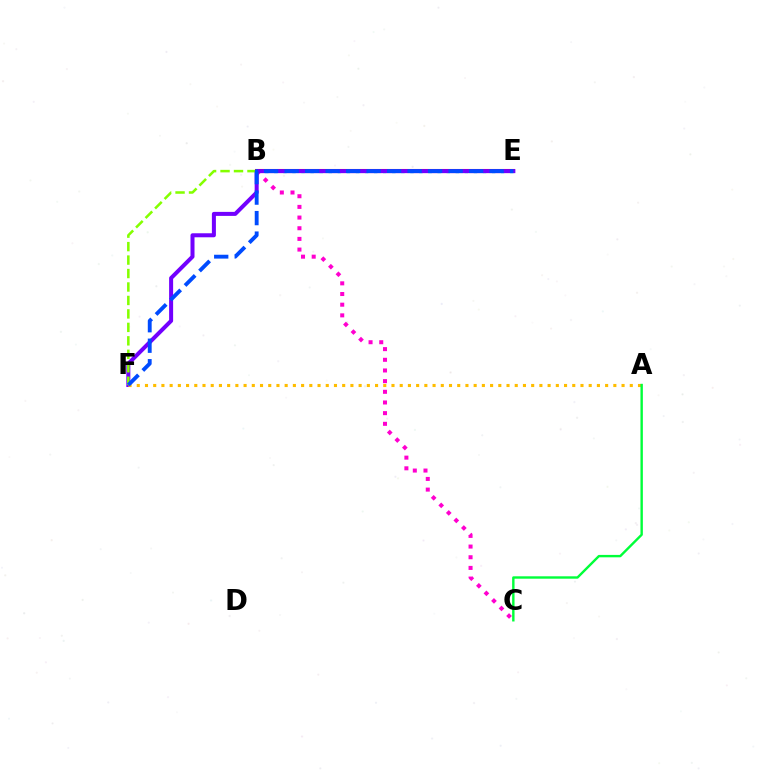{('B', 'E'): [{'color': '#00fff6', 'line_style': 'dotted', 'thickness': 2.47}, {'color': '#ff0000', 'line_style': 'solid', 'thickness': 2.92}], ('B', 'C'): [{'color': '#ff00cf', 'line_style': 'dotted', 'thickness': 2.9}], ('E', 'F'): [{'color': '#7200ff', 'line_style': 'solid', 'thickness': 2.89}, {'color': '#004bff', 'line_style': 'dashed', 'thickness': 2.78}], ('A', 'F'): [{'color': '#ffbd00', 'line_style': 'dotted', 'thickness': 2.23}], ('B', 'F'): [{'color': '#84ff00', 'line_style': 'dashed', 'thickness': 1.83}], ('A', 'C'): [{'color': '#00ff39', 'line_style': 'solid', 'thickness': 1.73}]}